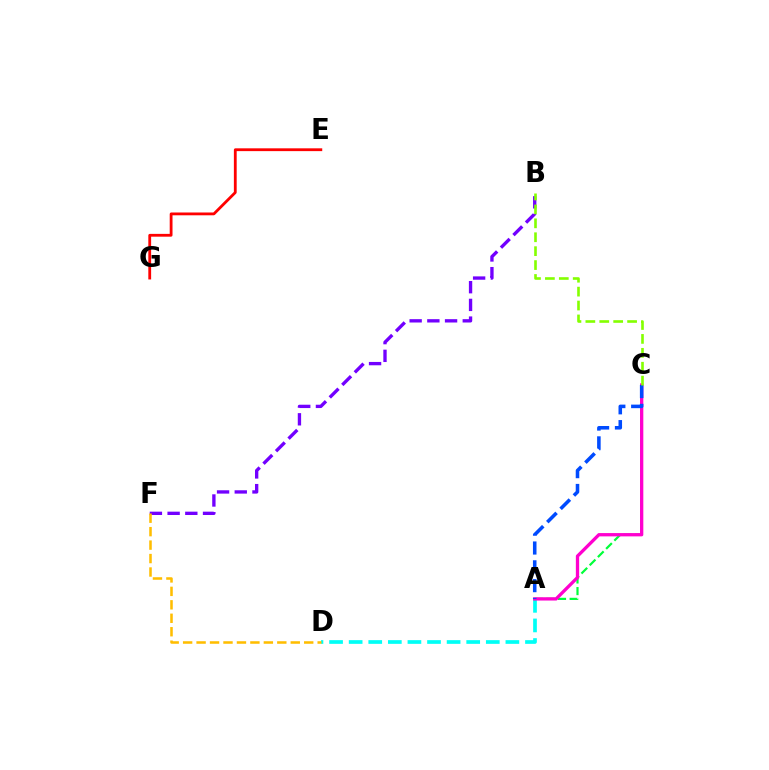{('A', 'D'): [{'color': '#00fff6', 'line_style': 'dashed', 'thickness': 2.66}], ('A', 'C'): [{'color': '#00ff39', 'line_style': 'dashed', 'thickness': 1.58}, {'color': '#ff00cf', 'line_style': 'solid', 'thickness': 2.38}, {'color': '#004bff', 'line_style': 'dashed', 'thickness': 2.56}], ('B', 'F'): [{'color': '#7200ff', 'line_style': 'dashed', 'thickness': 2.41}], ('B', 'C'): [{'color': '#84ff00', 'line_style': 'dashed', 'thickness': 1.89}], ('E', 'G'): [{'color': '#ff0000', 'line_style': 'solid', 'thickness': 2.02}], ('D', 'F'): [{'color': '#ffbd00', 'line_style': 'dashed', 'thickness': 1.83}]}